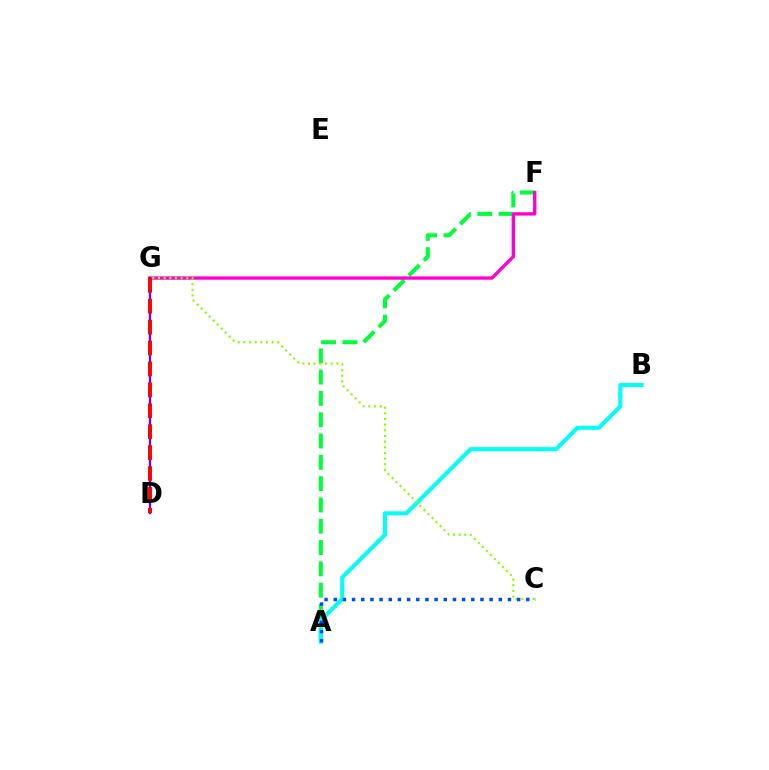{('A', 'F'): [{'color': '#00ff39', 'line_style': 'dashed', 'thickness': 2.89}], ('F', 'G'): [{'color': '#ff00cf', 'line_style': 'solid', 'thickness': 2.41}], ('A', 'B'): [{'color': '#00fff6', 'line_style': 'solid', 'thickness': 2.94}], ('C', 'G'): [{'color': '#84ff00', 'line_style': 'dotted', 'thickness': 1.54}], ('D', 'G'): [{'color': '#ffbd00', 'line_style': 'solid', 'thickness': 1.61}, {'color': '#7200ff', 'line_style': 'solid', 'thickness': 1.64}, {'color': '#ff0000', 'line_style': 'dashed', 'thickness': 2.84}], ('A', 'C'): [{'color': '#004bff', 'line_style': 'dotted', 'thickness': 2.49}]}